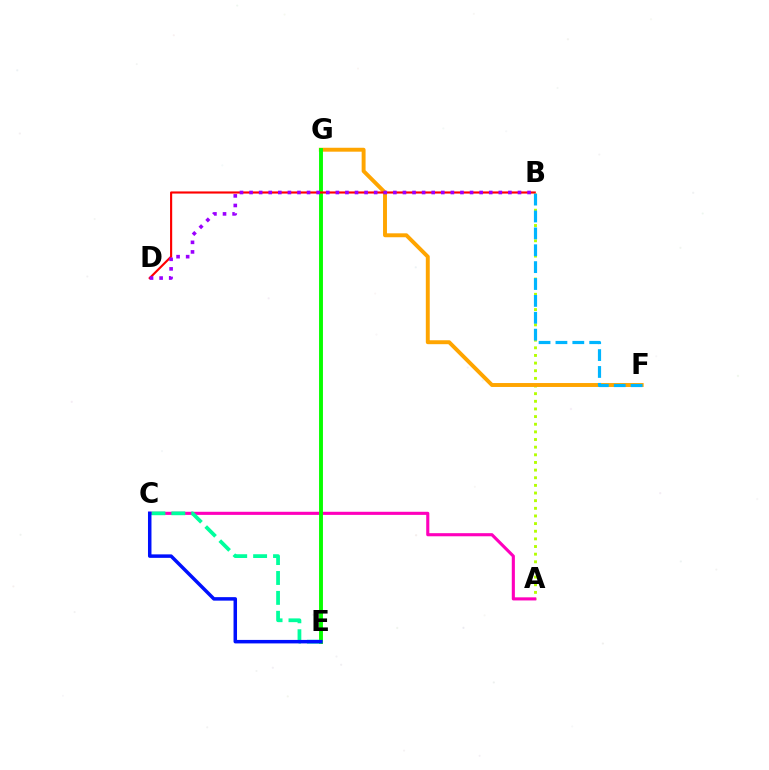{('A', 'B'): [{'color': '#b3ff00', 'line_style': 'dotted', 'thickness': 2.08}], ('F', 'G'): [{'color': '#ffa500', 'line_style': 'solid', 'thickness': 2.83}], ('A', 'C'): [{'color': '#ff00bd', 'line_style': 'solid', 'thickness': 2.24}], ('E', 'G'): [{'color': '#08ff00', 'line_style': 'solid', 'thickness': 2.81}], ('B', 'D'): [{'color': '#ff0000', 'line_style': 'solid', 'thickness': 1.54}, {'color': '#9b00ff', 'line_style': 'dotted', 'thickness': 2.6}], ('C', 'E'): [{'color': '#00ff9d', 'line_style': 'dashed', 'thickness': 2.7}, {'color': '#0010ff', 'line_style': 'solid', 'thickness': 2.51}], ('B', 'F'): [{'color': '#00b5ff', 'line_style': 'dashed', 'thickness': 2.29}]}